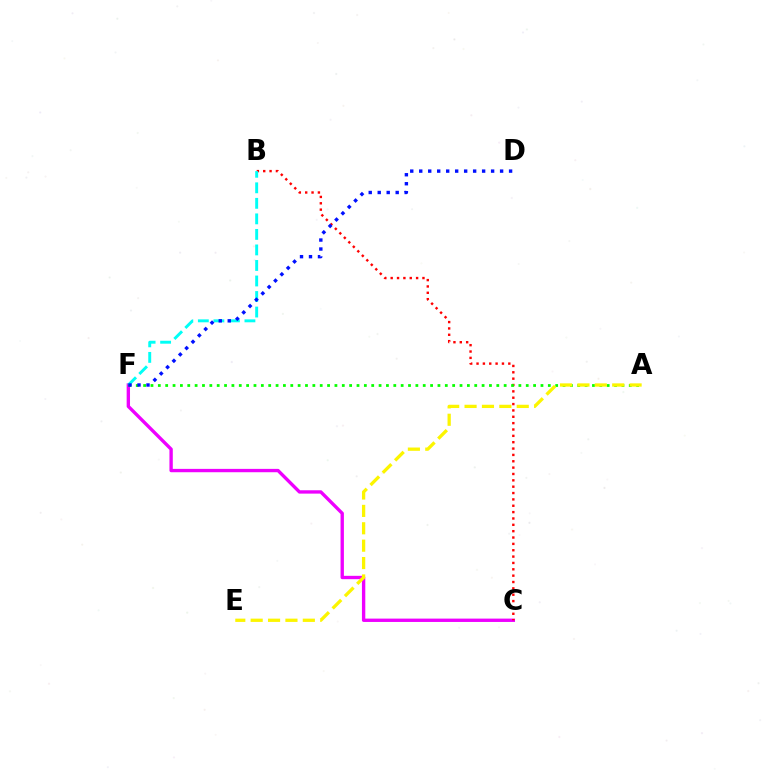{('C', 'F'): [{'color': '#ee00ff', 'line_style': 'solid', 'thickness': 2.41}], ('B', 'C'): [{'color': '#ff0000', 'line_style': 'dotted', 'thickness': 1.73}], ('B', 'F'): [{'color': '#00fff6', 'line_style': 'dashed', 'thickness': 2.11}], ('A', 'F'): [{'color': '#08ff00', 'line_style': 'dotted', 'thickness': 2.0}], ('D', 'F'): [{'color': '#0010ff', 'line_style': 'dotted', 'thickness': 2.44}], ('A', 'E'): [{'color': '#fcf500', 'line_style': 'dashed', 'thickness': 2.36}]}